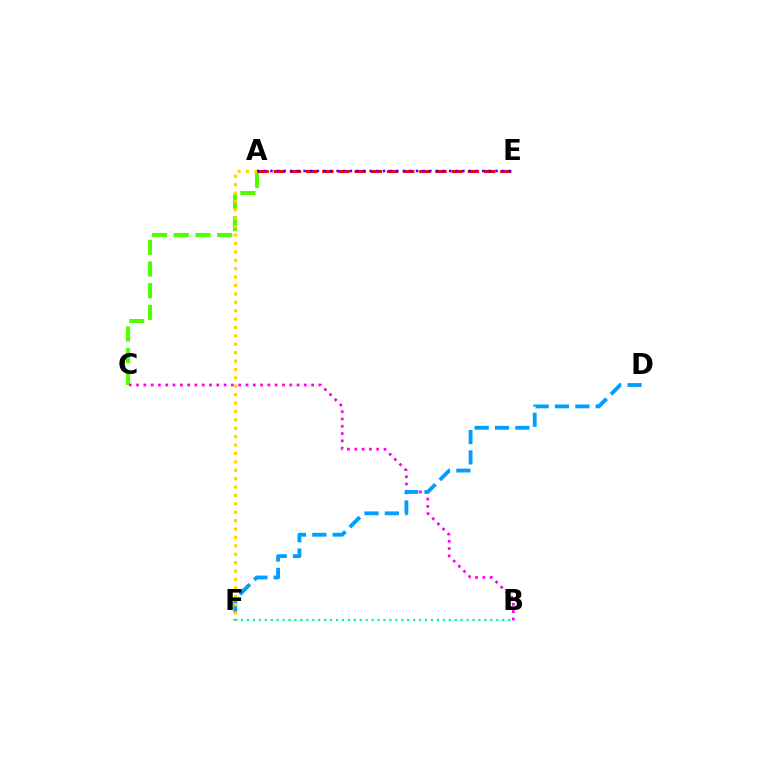{('A', 'C'): [{'color': '#4fff00', 'line_style': 'dashed', 'thickness': 2.95}], ('B', 'C'): [{'color': '#ff00ed', 'line_style': 'dotted', 'thickness': 1.98}], ('D', 'F'): [{'color': '#009eff', 'line_style': 'dashed', 'thickness': 2.76}], ('A', 'F'): [{'color': '#ffd500', 'line_style': 'dotted', 'thickness': 2.28}], ('A', 'E'): [{'color': '#ff0000', 'line_style': 'dashed', 'thickness': 2.2}, {'color': '#3700ff', 'line_style': 'dotted', 'thickness': 1.8}], ('B', 'F'): [{'color': '#00ff86', 'line_style': 'dotted', 'thickness': 1.61}]}